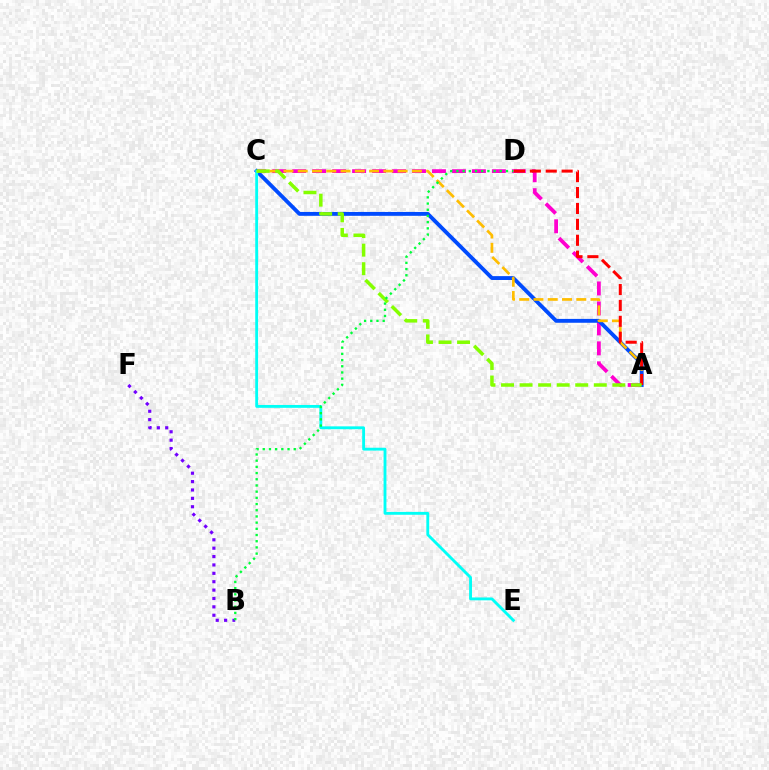{('A', 'C'): [{'color': '#ff00cf', 'line_style': 'dashed', 'thickness': 2.71}, {'color': '#004bff', 'line_style': 'solid', 'thickness': 2.78}, {'color': '#ffbd00', 'line_style': 'dashed', 'thickness': 1.94}, {'color': '#84ff00', 'line_style': 'dashed', 'thickness': 2.52}], ('B', 'F'): [{'color': '#7200ff', 'line_style': 'dotted', 'thickness': 2.28}], ('C', 'E'): [{'color': '#00fff6', 'line_style': 'solid', 'thickness': 2.06}], ('A', 'D'): [{'color': '#ff0000', 'line_style': 'dashed', 'thickness': 2.16}], ('B', 'D'): [{'color': '#00ff39', 'line_style': 'dotted', 'thickness': 1.68}]}